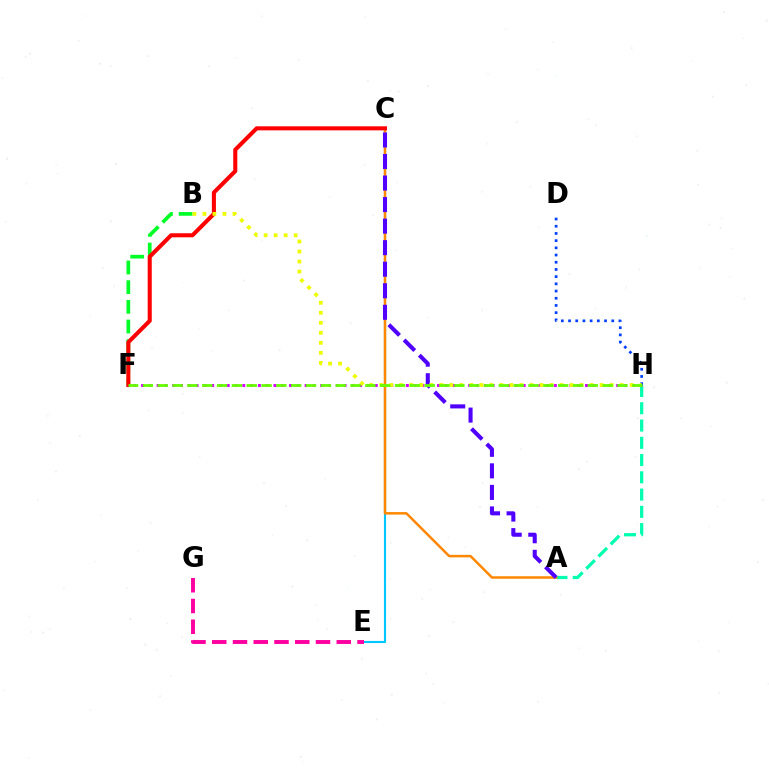{('C', 'E'): [{'color': '#00c7ff', 'line_style': 'solid', 'thickness': 1.52}], ('A', 'H'): [{'color': '#00ffaf', 'line_style': 'dashed', 'thickness': 2.34}], ('F', 'H'): [{'color': '#d600ff', 'line_style': 'dotted', 'thickness': 2.12}, {'color': '#66ff00', 'line_style': 'dashed', 'thickness': 2.01}], ('B', 'F'): [{'color': '#00ff27', 'line_style': 'dashed', 'thickness': 2.67}], ('E', 'G'): [{'color': '#ff00a0', 'line_style': 'dashed', 'thickness': 2.82}], ('D', 'H'): [{'color': '#003fff', 'line_style': 'dotted', 'thickness': 1.96}], ('A', 'C'): [{'color': '#ff8800', 'line_style': 'solid', 'thickness': 1.8}, {'color': '#4f00ff', 'line_style': 'dashed', 'thickness': 2.93}], ('C', 'F'): [{'color': '#ff0000', 'line_style': 'solid', 'thickness': 2.92}], ('B', 'H'): [{'color': '#eeff00', 'line_style': 'dotted', 'thickness': 2.72}]}